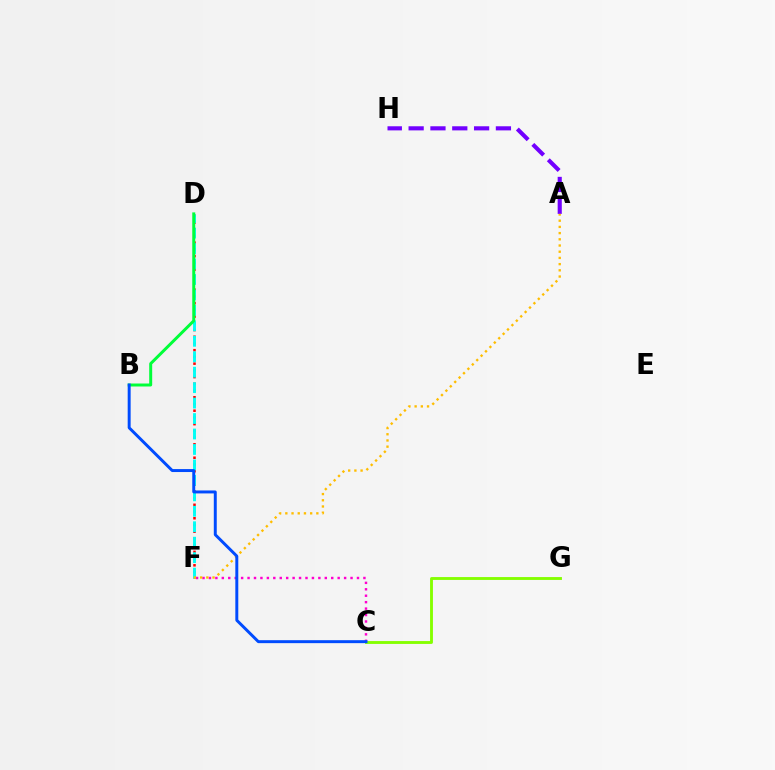{('D', 'F'): [{'color': '#ff0000', 'line_style': 'dotted', 'thickness': 1.83}, {'color': '#00fff6', 'line_style': 'dashed', 'thickness': 2.1}], ('C', 'F'): [{'color': '#ff00cf', 'line_style': 'dotted', 'thickness': 1.75}], ('A', 'H'): [{'color': '#7200ff', 'line_style': 'dashed', 'thickness': 2.96}], ('C', 'G'): [{'color': '#84ff00', 'line_style': 'solid', 'thickness': 2.07}], ('A', 'F'): [{'color': '#ffbd00', 'line_style': 'dotted', 'thickness': 1.69}], ('B', 'D'): [{'color': '#00ff39', 'line_style': 'solid', 'thickness': 2.14}], ('B', 'C'): [{'color': '#004bff', 'line_style': 'solid', 'thickness': 2.13}]}